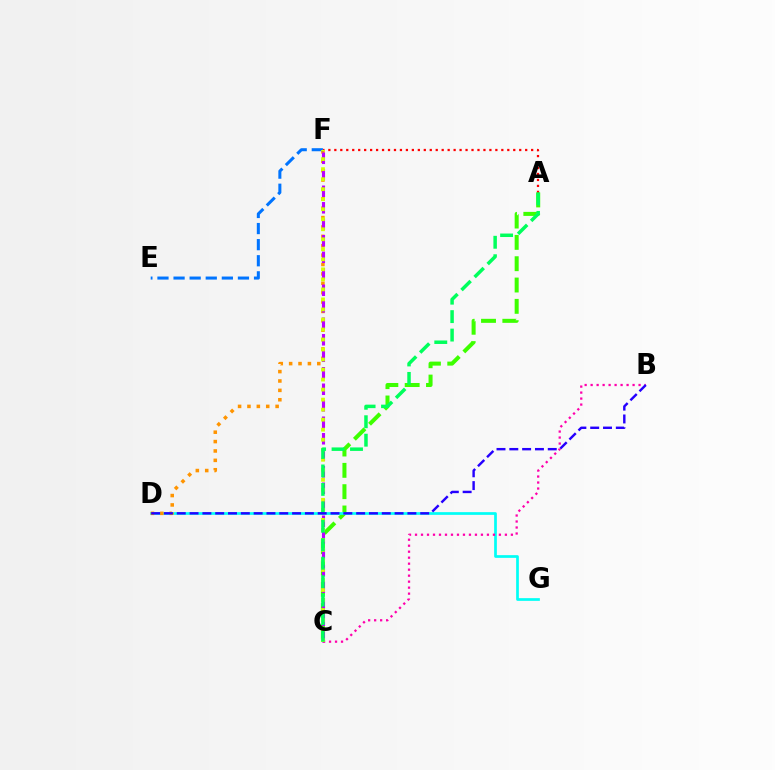{('A', 'F'): [{'color': '#ff0000', 'line_style': 'dotted', 'thickness': 1.62}], ('A', 'C'): [{'color': '#3dff00', 'line_style': 'dashed', 'thickness': 2.9}, {'color': '#00ff5c', 'line_style': 'dashed', 'thickness': 2.51}], ('D', 'G'): [{'color': '#00fff6', 'line_style': 'solid', 'thickness': 1.95}], ('D', 'F'): [{'color': '#ff9400', 'line_style': 'dotted', 'thickness': 2.55}], ('E', 'F'): [{'color': '#0074ff', 'line_style': 'dashed', 'thickness': 2.19}], ('C', 'F'): [{'color': '#b900ff', 'line_style': 'dashed', 'thickness': 2.24}, {'color': '#d1ff00', 'line_style': 'dotted', 'thickness': 2.72}], ('B', 'C'): [{'color': '#ff00ac', 'line_style': 'dotted', 'thickness': 1.63}], ('B', 'D'): [{'color': '#2500ff', 'line_style': 'dashed', 'thickness': 1.74}]}